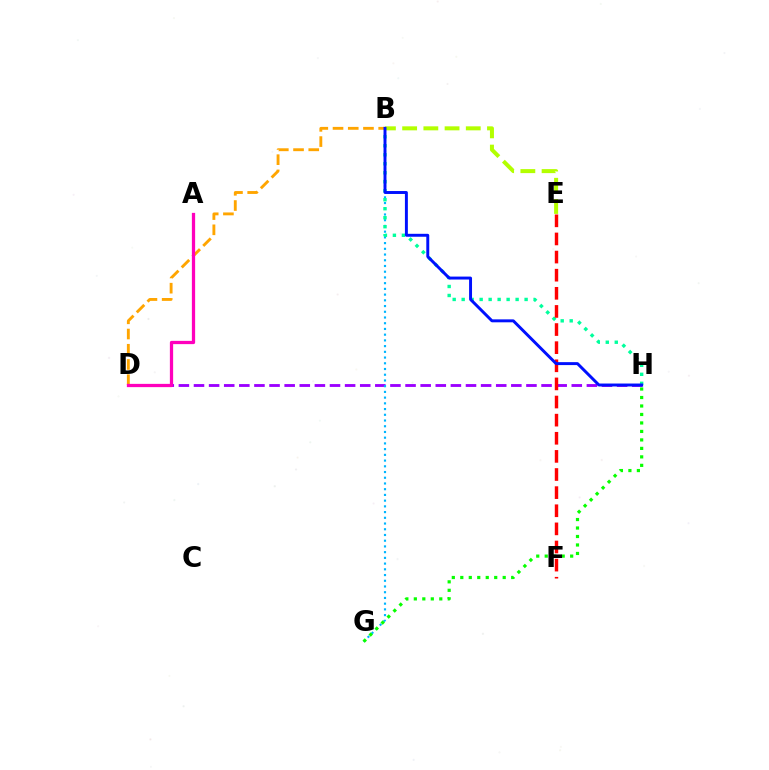{('D', 'H'): [{'color': '#9b00ff', 'line_style': 'dashed', 'thickness': 2.05}], ('B', 'G'): [{'color': '#00b5ff', 'line_style': 'dotted', 'thickness': 1.55}], ('G', 'H'): [{'color': '#08ff00', 'line_style': 'dotted', 'thickness': 2.3}], ('B', 'H'): [{'color': '#00ff9d', 'line_style': 'dotted', 'thickness': 2.44}, {'color': '#0010ff', 'line_style': 'solid', 'thickness': 2.12}], ('B', 'D'): [{'color': '#ffa500', 'line_style': 'dashed', 'thickness': 2.07}], ('A', 'D'): [{'color': '#ff00bd', 'line_style': 'solid', 'thickness': 2.34}], ('E', 'F'): [{'color': '#ff0000', 'line_style': 'dashed', 'thickness': 2.46}], ('B', 'E'): [{'color': '#b3ff00', 'line_style': 'dashed', 'thickness': 2.88}]}